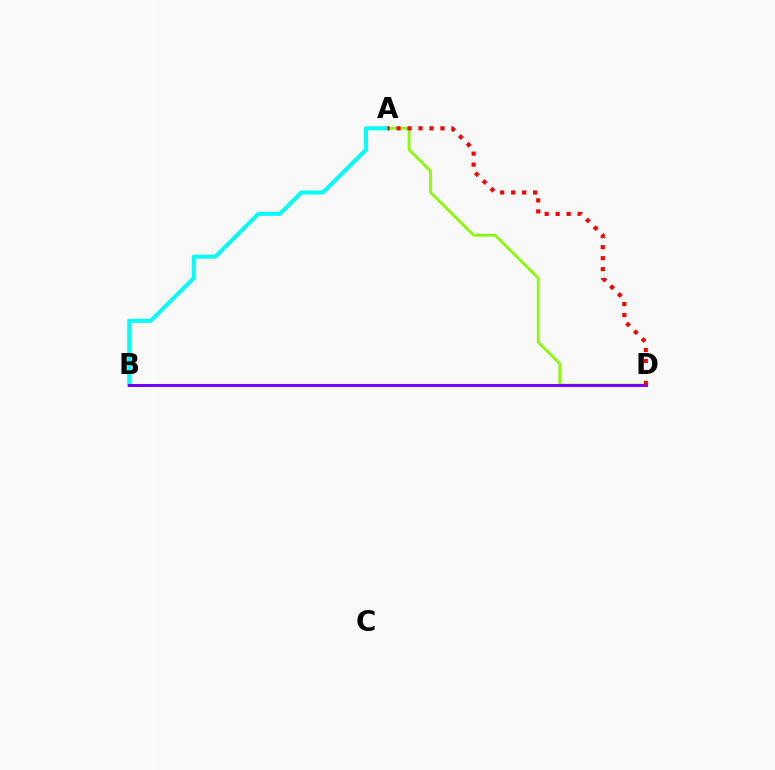{('A', 'D'): [{'color': '#84ff00', 'line_style': 'solid', 'thickness': 1.95}, {'color': '#ff0000', 'line_style': 'dotted', 'thickness': 2.98}], ('A', 'B'): [{'color': '#00fff6', 'line_style': 'solid', 'thickness': 2.87}], ('B', 'D'): [{'color': '#7200ff', 'line_style': 'solid', 'thickness': 2.12}]}